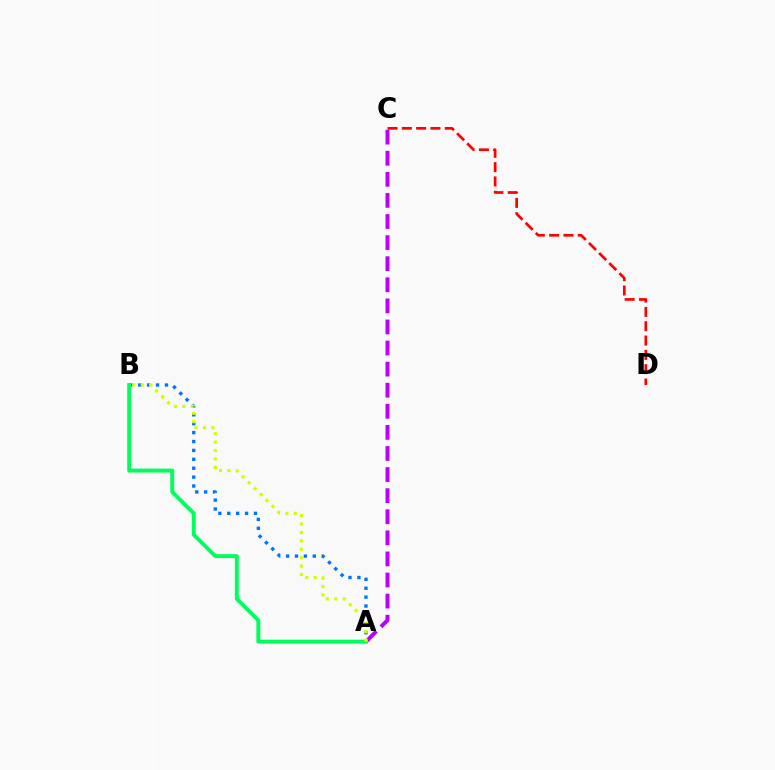{('A', 'B'): [{'color': '#0074ff', 'line_style': 'dotted', 'thickness': 2.42}, {'color': '#00ff5c', 'line_style': 'solid', 'thickness': 2.83}, {'color': '#d1ff00', 'line_style': 'dotted', 'thickness': 2.28}], ('A', 'C'): [{'color': '#b900ff', 'line_style': 'dashed', 'thickness': 2.86}], ('C', 'D'): [{'color': '#ff0000', 'line_style': 'dashed', 'thickness': 1.95}]}